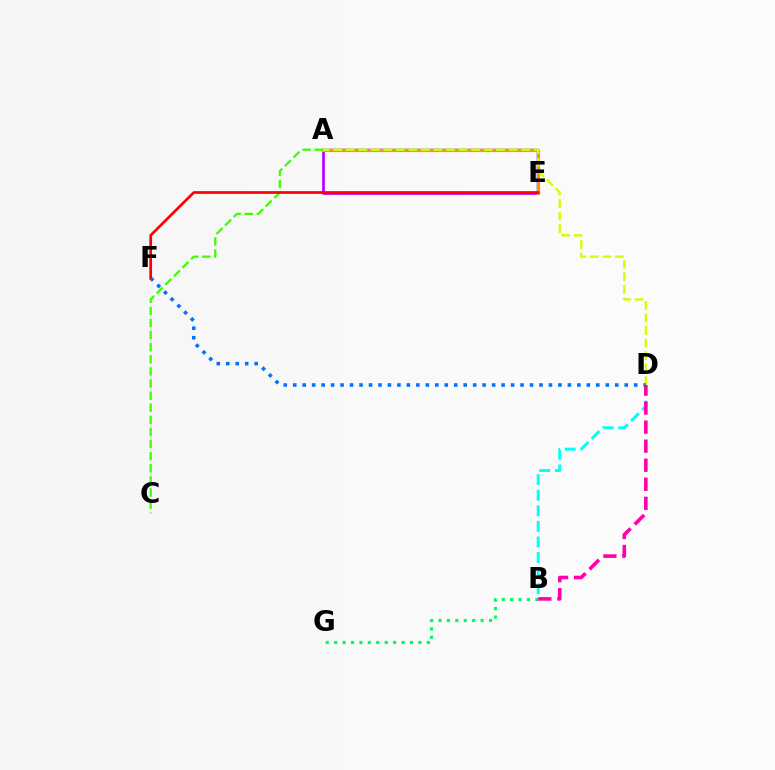{('A', 'E'): [{'color': '#b900ff', 'line_style': 'solid', 'thickness': 1.93}, {'color': '#2500ff', 'line_style': 'solid', 'thickness': 1.74}, {'color': '#ff9400', 'line_style': 'solid', 'thickness': 2.27}], ('B', 'D'): [{'color': '#00fff6', 'line_style': 'dashed', 'thickness': 2.12}, {'color': '#ff00ac', 'line_style': 'dashed', 'thickness': 2.59}], ('B', 'G'): [{'color': '#00ff5c', 'line_style': 'dotted', 'thickness': 2.29}], ('A', 'C'): [{'color': '#3dff00', 'line_style': 'dashed', 'thickness': 1.64}], ('A', 'D'): [{'color': '#d1ff00', 'line_style': 'dashed', 'thickness': 1.7}], ('D', 'F'): [{'color': '#0074ff', 'line_style': 'dotted', 'thickness': 2.57}], ('E', 'F'): [{'color': '#ff0000', 'line_style': 'solid', 'thickness': 1.95}]}